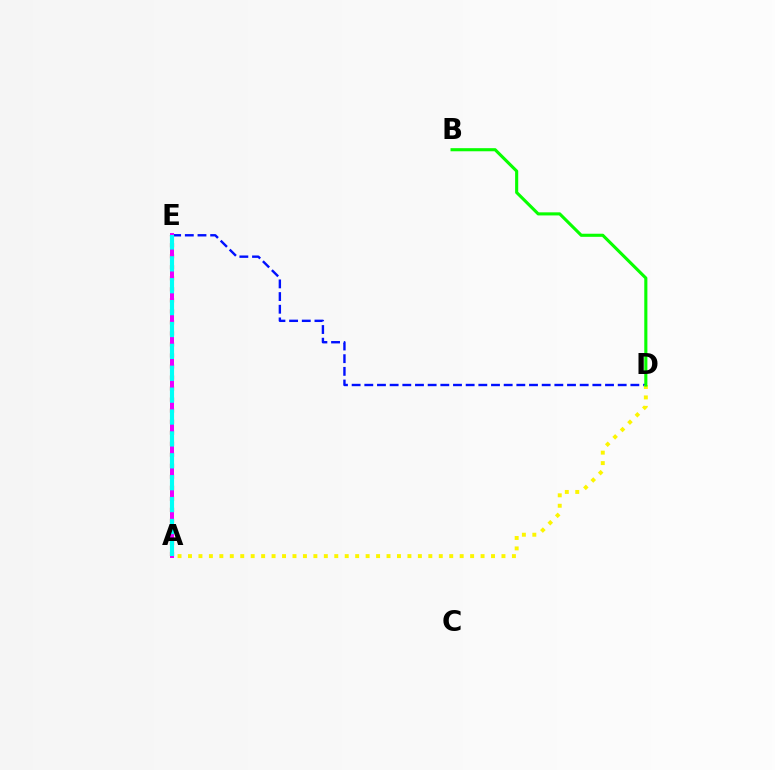{('D', 'E'): [{'color': '#0010ff', 'line_style': 'dashed', 'thickness': 1.72}], ('A', 'D'): [{'color': '#fcf500', 'line_style': 'dotted', 'thickness': 2.84}], ('A', 'E'): [{'color': '#ff0000', 'line_style': 'dotted', 'thickness': 3.0}, {'color': '#ee00ff', 'line_style': 'solid', 'thickness': 2.87}, {'color': '#00fff6', 'line_style': 'dashed', 'thickness': 2.97}], ('B', 'D'): [{'color': '#08ff00', 'line_style': 'solid', 'thickness': 2.23}]}